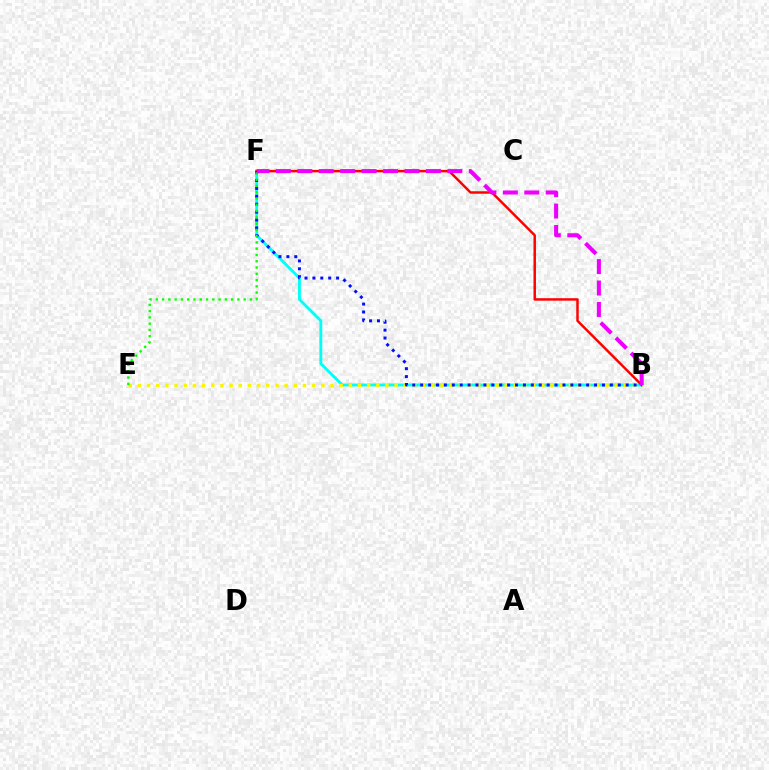{('B', 'F'): [{'color': '#00fff6', 'line_style': 'solid', 'thickness': 2.06}, {'color': '#ff0000', 'line_style': 'solid', 'thickness': 1.78}, {'color': '#0010ff', 'line_style': 'dotted', 'thickness': 2.15}, {'color': '#ee00ff', 'line_style': 'dashed', 'thickness': 2.91}], ('B', 'E'): [{'color': '#fcf500', 'line_style': 'dotted', 'thickness': 2.49}], ('E', 'F'): [{'color': '#08ff00', 'line_style': 'dotted', 'thickness': 1.7}]}